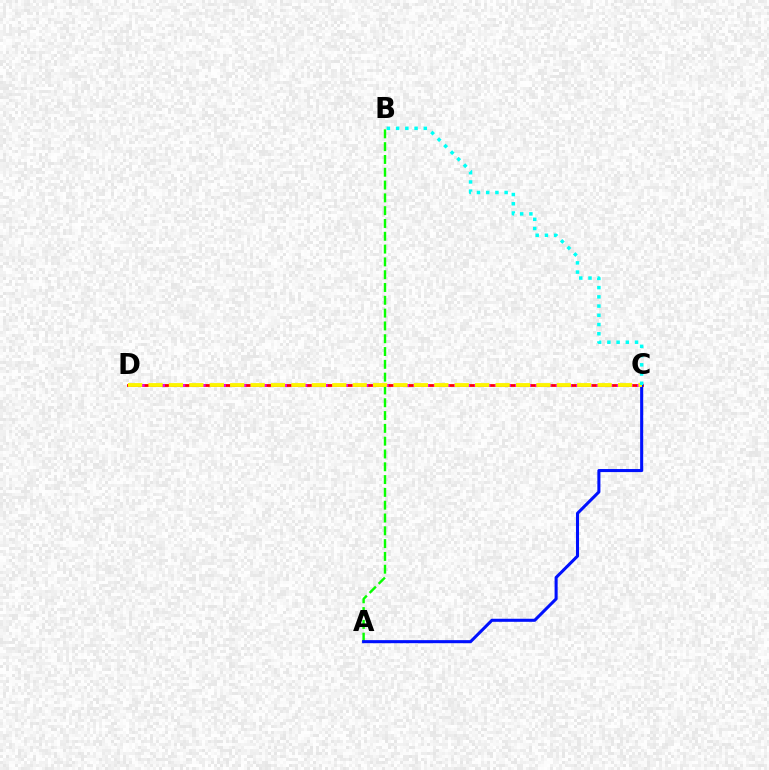{('C', 'D'): [{'color': '#ff0000', 'line_style': 'solid', 'thickness': 2.0}, {'color': '#ee00ff', 'line_style': 'dotted', 'thickness': 1.84}, {'color': '#fcf500', 'line_style': 'dashed', 'thickness': 2.77}], ('A', 'B'): [{'color': '#08ff00', 'line_style': 'dashed', 'thickness': 1.74}], ('A', 'C'): [{'color': '#0010ff', 'line_style': 'solid', 'thickness': 2.2}], ('B', 'C'): [{'color': '#00fff6', 'line_style': 'dotted', 'thickness': 2.51}]}